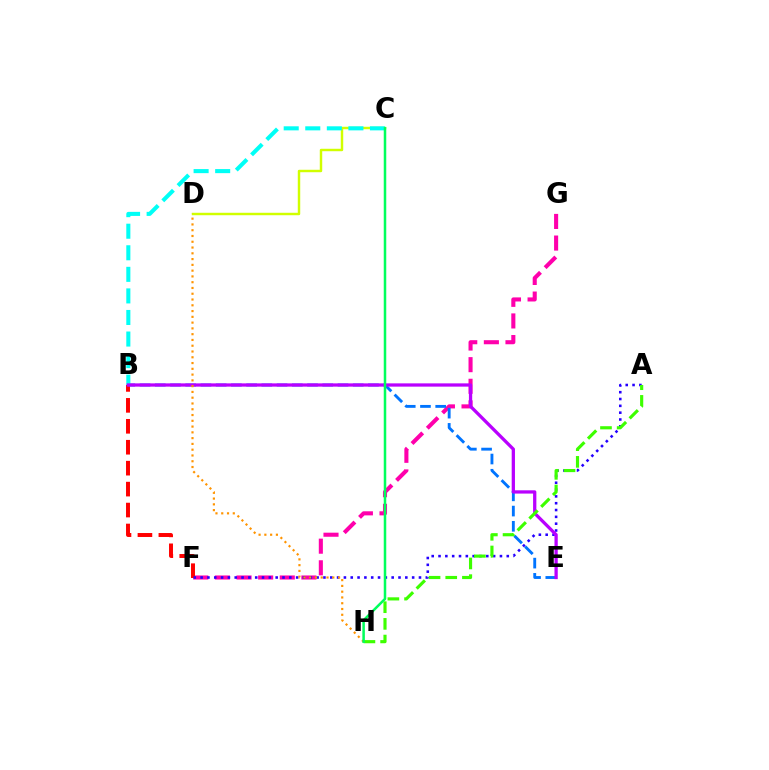{('F', 'G'): [{'color': '#ff00ac', 'line_style': 'dashed', 'thickness': 2.94}], ('B', 'F'): [{'color': '#ff0000', 'line_style': 'dashed', 'thickness': 2.84}], ('A', 'F'): [{'color': '#2500ff', 'line_style': 'dotted', 'thickness': 1.85}], ('C', 'D'): [{'color': '#d1ff00', 'line_style': 'solid', 'thickness': 1.76}], ('B', 'E'): [{'color': '#0074ff', 'line_style': 'dashed', 'thickness': 2.07}, {'color': '#b900ff', 'line_style': 'solid', 'thickness': 2.36}], ('B', 'C'): [{'color': '#00fff6', 'line_style': 'dashed', 'thickness': 2.93}], ('D', 'H'): [{'color': '#ff9400', 'line_style': 'dotted', 'thickness': 1.57}], ('A', 'H'): [{'color': '#3dff00', 'line_style': 'dashed', 'thickness': 2.27}], ('C', 'H'): [{'color': '#00ff5c', 'line_style': 'solid', 'thickness': 1.81}]}